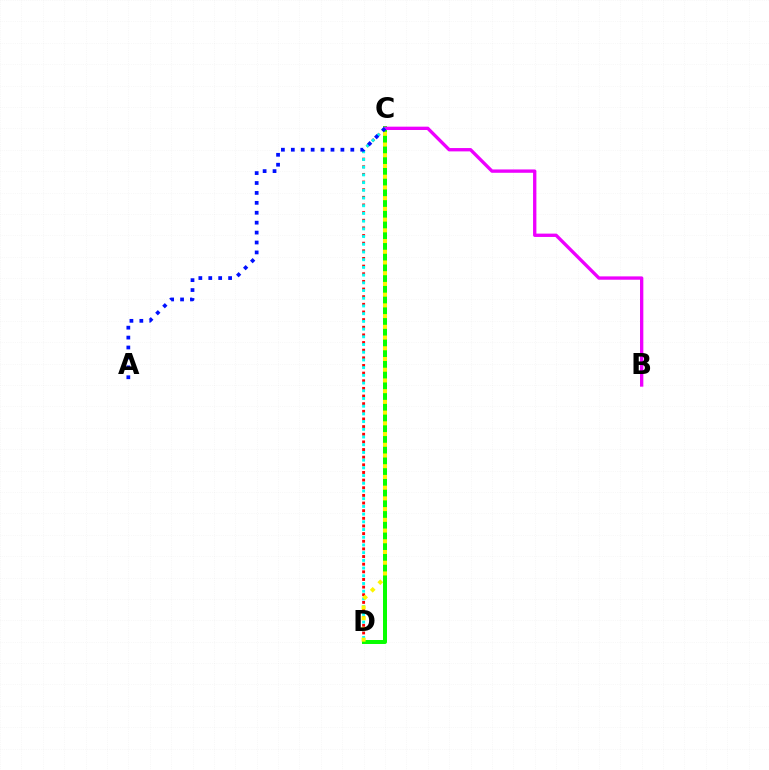{('C', 'D'): [{'color': '#ff0000', 'line_style': 'dotted', 'thickness': 2.08}, {'color': '#08ff00', 'line_style': 'solid', 'thickness': 2.87}, {'color': '#00fff6', 'line_style': 'dotted', 'thickness': 2.09}, {'color': '#fcf500', 'line_style': 'dotted', 'thickness': 2.91}], ('B', 'C'): [{'color': '#ee00ff', 'line_style': 'solid', 'thickness': 2.4}], ('A', 'C'): [{'color': '#0010ff', 'line_style': 'dotted', 'thickness': 2.69}]}